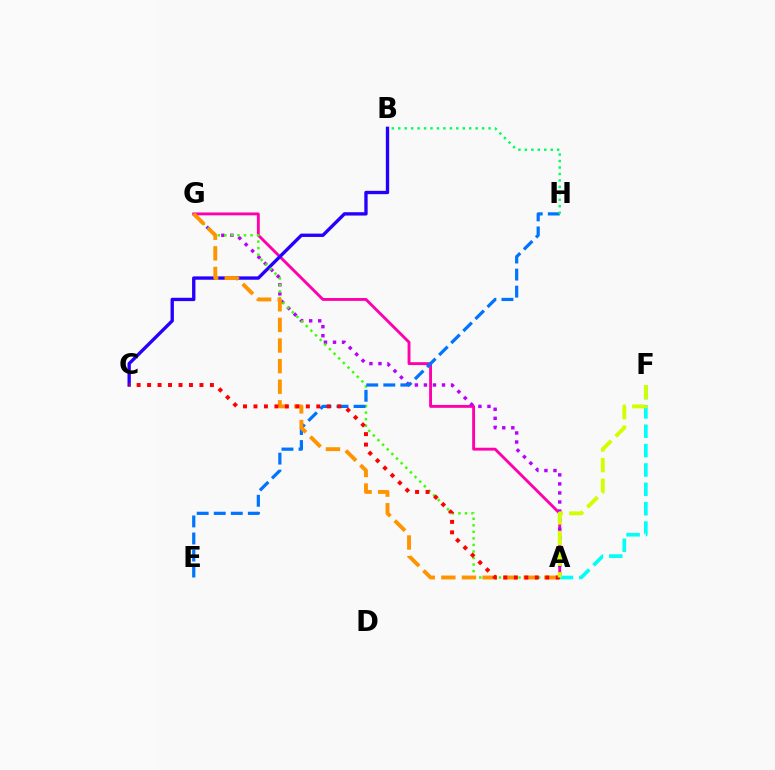{('A', 'G'): [{'color': '#ff00ac', 'line_style': 'solid', 'thickness': 2.07}, {'color': '#b900ff', 'line_style': 'dotted', 'thickness': 2.46}, {'color': '#3dff00', 'line_style': 'dotted', 'thickness': 1.78}, {'color': '#ff9400', 'line_style': 'dashed', 'thickness': 2.8}], ('B', 'C'): [{'color': '#2500ff', 'line_style': 'solid', 'thickness': 2.41}], ('A', 'F'): [{'color': '#00fff6', 'line_style': 'dashed', 'thickness': 2.63}, {'color': '#d1ff00', 'line_style': 'dashed', 'thickness': 2.81}], ('E', 'H'): [{'color': '#0074ff', 'line_style': 'dashed', 'thickness': 2.32}], ('B', 'H'): [{'color': '#00ff5c', 'line_style': 'dotted', 'thickness': 1.75}], ('A', 'C'): [{'color': '#ff0000', 'line_style': 'dotted', 'thickness': 2.85}]}